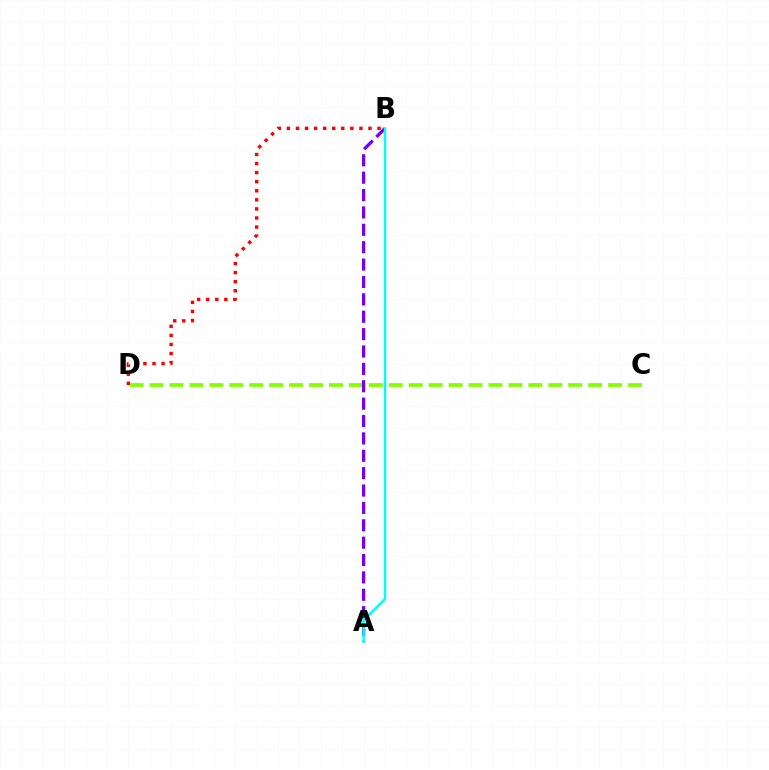{('C', 'D'): [{'color': '#84ff00', 'line_style': 'dashed', 'thickness': 2.71}], ('A', 'B'): [{'color': '#7200ff', 'line_style': 'dashed', 'thickness': 2.36}, {'color': '#00fff6', 'line_style': 'solid', 'thickness': 1.76}], ('B', 'D'): [{'color': '#ff0000', 'line_style': 'dotted', 'thickness': 2.46}]}